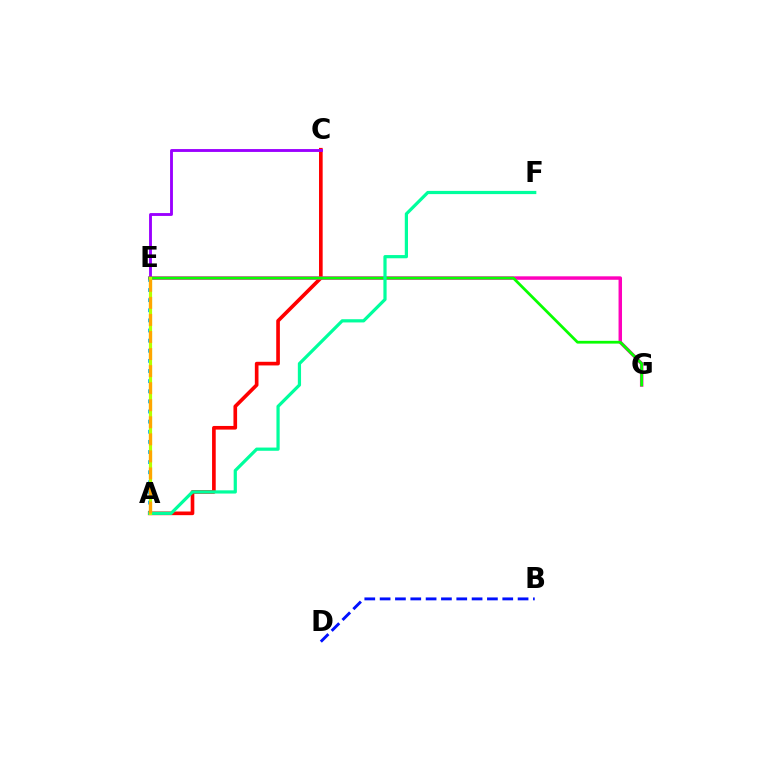{('A', 'E'): [{'color': '#00b5ff', 'line_style': 'dotted', 'thickness': 2.75}, {'color': '#b3ff00', 'line_style': 'solid', 'thickness': 2.29}, {'color': '#ffa500', 'line_style': 'dashed', 'thickness': 2.32}], ('A', 'C'): [{'color': '#ff0000', 'line_style': 'solid', 'thickness': 2.63}], ('C', 'E'): [{'color': '#9b00ff', 'line_style': 'solid', 'thickness': 2.06}], ('E', 'G'): [{'color': '#ff00bd', 'line_style': 'solid', 'thickness': 2.5}, {'color': '#08ff00', 'line_style': 'solid', 'thickness': 1.99}], ('A', 'F'): [{'color': '#00ff9d', 'line_style': 'solid', 'thickness': 2.31}], ('B', 'D'): [{'color': '#0010ff', 'line_style': 'dashed', 'thickness': 2.08}]}